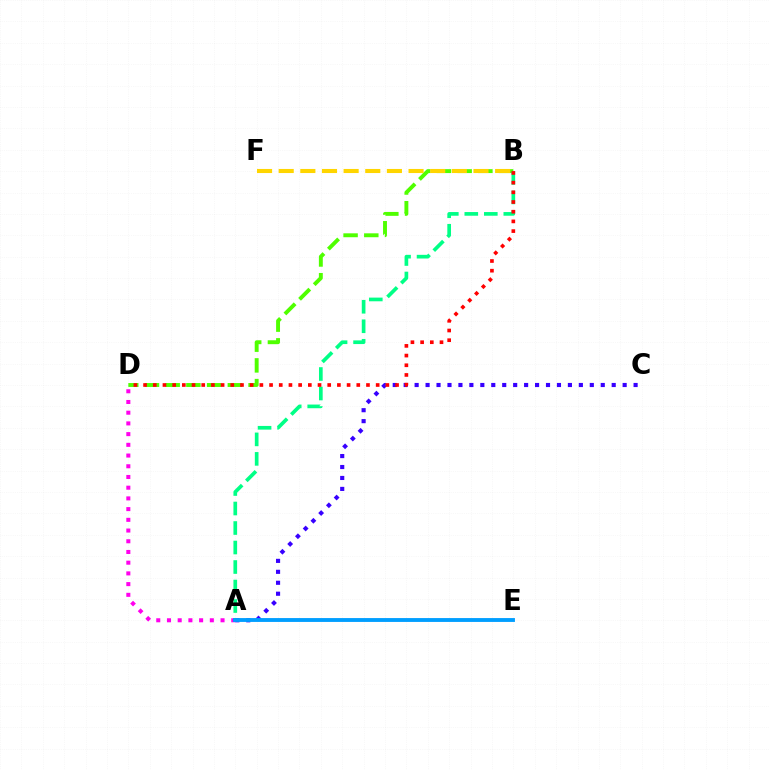{('B', 'D'): [{'color': '#4fff00', 'line_style': 'dashed', 'thickness': 2.81}, {'color': '#ff0000', 'line_style': 'dotted', 'thickness': 2.63}], ('A', 'D'): [{'color': '#ff00ed', 'line_style': 'dotted', 'thickness': 2.91}], ('A', 'C'): [{'color': '#3700ff', 'line_style': 'dotted', 'thickness': 2.97}], ('B', 'F'): [{'color': '#ffd500', 'line_style': 'dashed', 'thickness': 2.94}], ('A', 'B'): [{'color': '#00ff86', 'line_style': 'dashed', 'thickness': 2.65}], ('A', 'E'): [{'color': '#009eff', 'line_style': 'solid', 'thickness': 2.78}]}